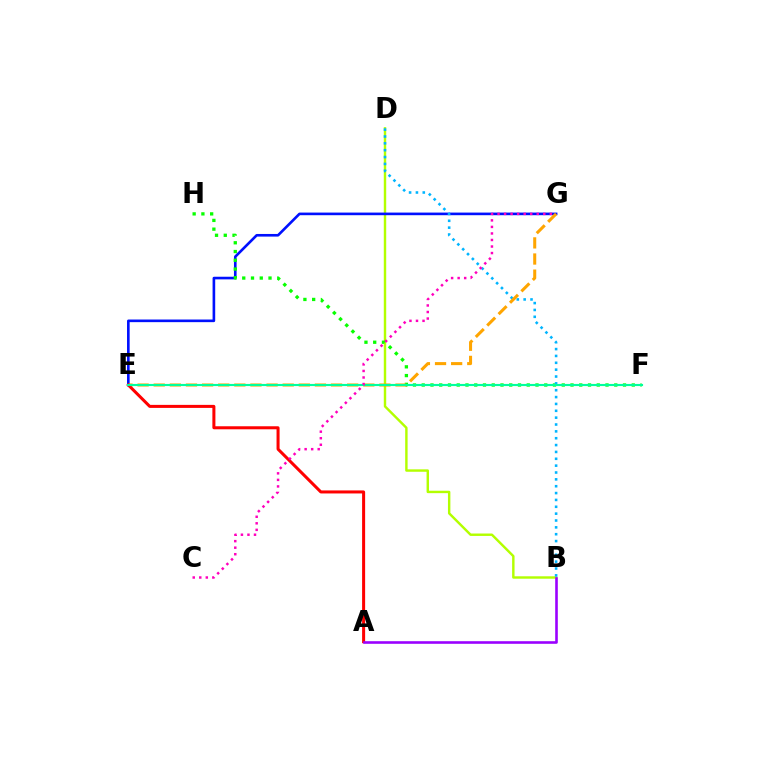{('B', 'D'): [{'color': '#b3ff00', 'line_style': 'solid', 'thickness': 1.75}, {'color': '#00b5ff', 'line_style': 'dotted', 'thickness': 1.86}], ('E', 'G'): [{'color': '#0010ff', 'line_style': 'solid', 'thickness': 1.89}, {'color': '#ffa500', 'line_style': 'dashed', 'thickness': 2.19}], ('F', 'H'): [{'color': '#08ff00', 'line_style': 'dotted', 'thickness': 2.38}], ('A', 'E'): [{'color': '#ff0000', 'line_style': 'solid', 'thickness': 2.18}], ('A', 'B'): [{'color': '#9b00ff', 'line_style': 'solid', 'thickness': 1.87}], ('E', 'F'): [{'color': '#00ff9d', 'line_style': 'solid', 'thickness': 1.54}], ('C', 'G'): [{'color': '#ff00bd', 'line_style': 'dotted', 'thickness': 1.78}]}